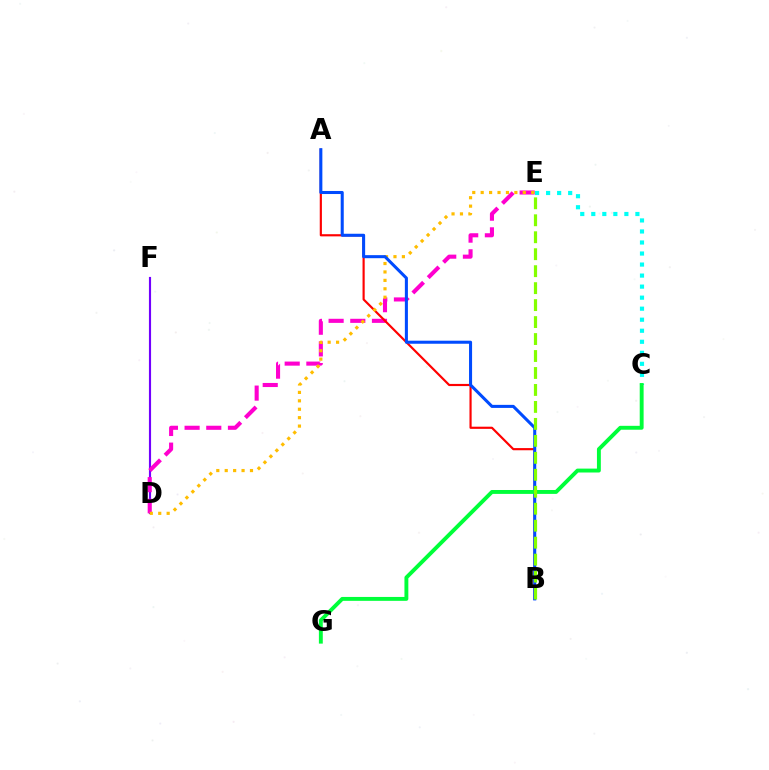{('D', 'F'): [{'color': '#7200ff', 'line_style': 'solid', 'thickness': 1.54}], ('C', 'E'): [{'color': '#00fff6', 'line_style': 'dotted', 'thickness': 3.0}], ('D', 'E'): [{'color': '#ff00cf', 'line_style': 'dashed', 'thickness': 2.94}, {'color': '#ffbd00', 'line_style': 'dotted', 'thickness': 2.29}], ('A', 'B'): [{'color': '#ff0000', 'line_style': 'solid', 'thickness': 1.56}, {'color': '#004bff', 'line_style': 'solid', 'thickness': 2.2}], ('C', 'G'): [{'color': '#00ff39', 'line_style': 'solid', 'thickness': 2.81}], ('B', 'E'): [{'color': '#84ff00', 'line_style': 'dashed', 'thickness': 2.31}]}